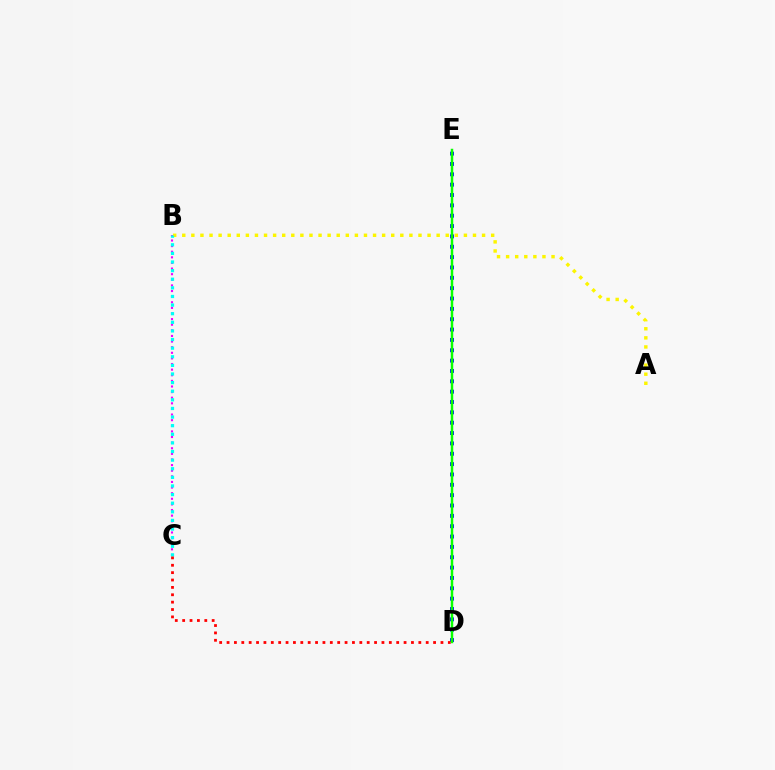{('B', 'C'): [{'color': '#ee00ff', 'line_style': 'dotted', 'thickness': 1.53}, {'color': '#00fff6', 'line_style': 'dotted', 'thickness': 2.34}], ('A', 'B'): [{'color': '#fcf500', 'line_style': 'dotted', 'thickness': 2.47}], ('D', 'E'): [{'color': '#0010ff', 'line_style': 'dotted', 'thickness': 2.81}, {'color': '#08ff00', 'line_style': 'solid', 'thickness': 1.77}], ('C', 'D'): [{'color': '#ff0000', 'line_style': 'dotted', 'thickness': 2.0}]}